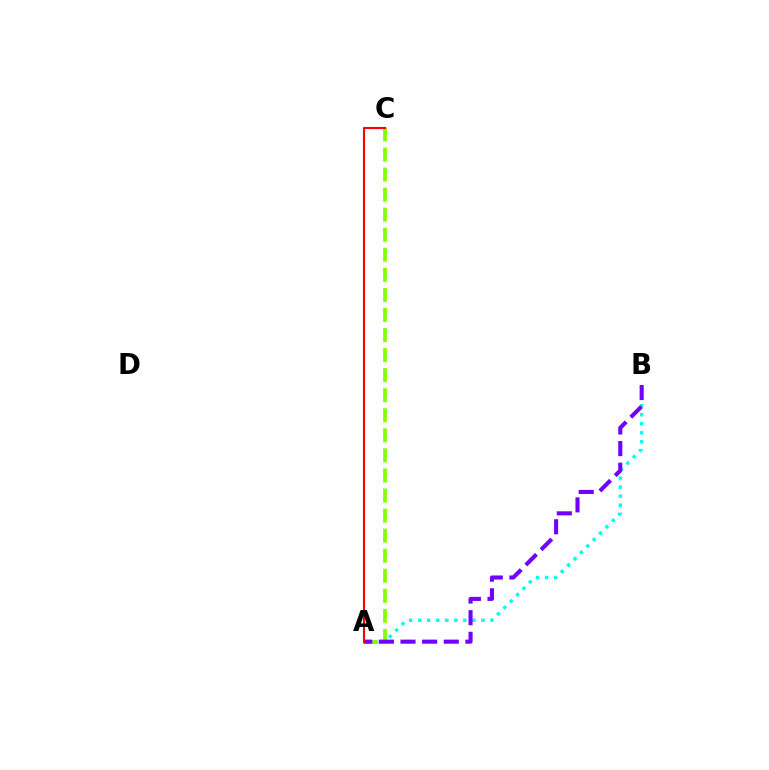{('A', 'B'): [{'color': '#00fff6', 'line_style': 'dotted', 'thickness': 2.45}, {'color': '#7200ff', 'line_style': 'dashed', 'thickness': 2.94}], ('A', 'C'): [{'color': '#84ff00', 'line_style': 'dashed', 'thickness': 2.72}, {'color': '#ff0000', 'line_style': 'solid', 'thickness': 1.53}]}